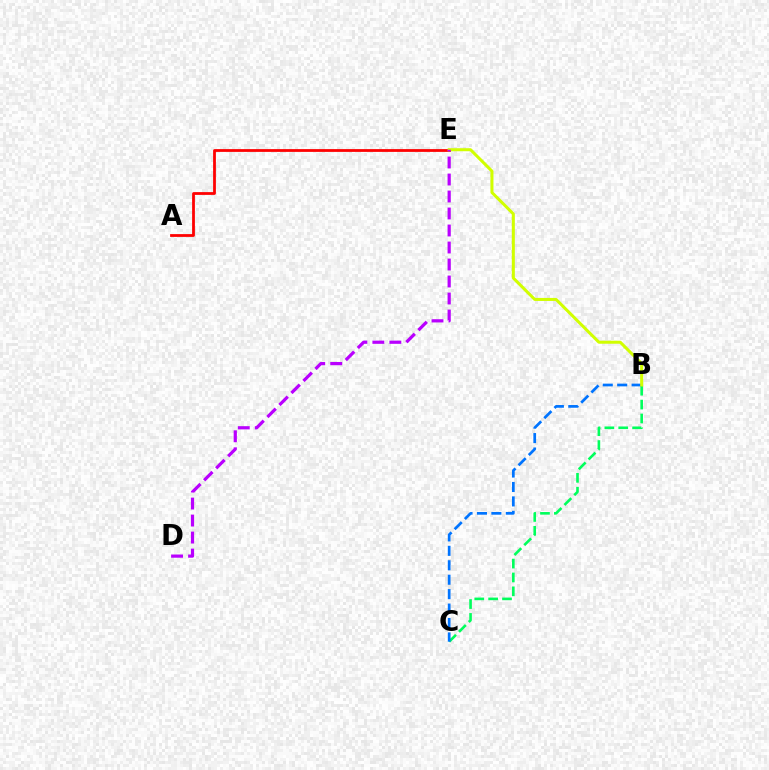{('B', 'C'): [{'color': '#00ff5c', 'line_style': 'dashed', 'thickness': 1.88}, {'color': '#0074ff', 'line_style': 'dashed', 'thickness': 1.96}], ('A', 'E'): [{'color': '#ff0000', 'line_style': 'solid', 'thickness': 2.0}], ('B', 'E'): [{'color': '#d1ff00', 'line_style': 'solid', 'thickness': 2.18}], ('D', 'E'): [{'color': '#b900ff', 'line_style': 'dashed', 'thickness': 2.31}]}